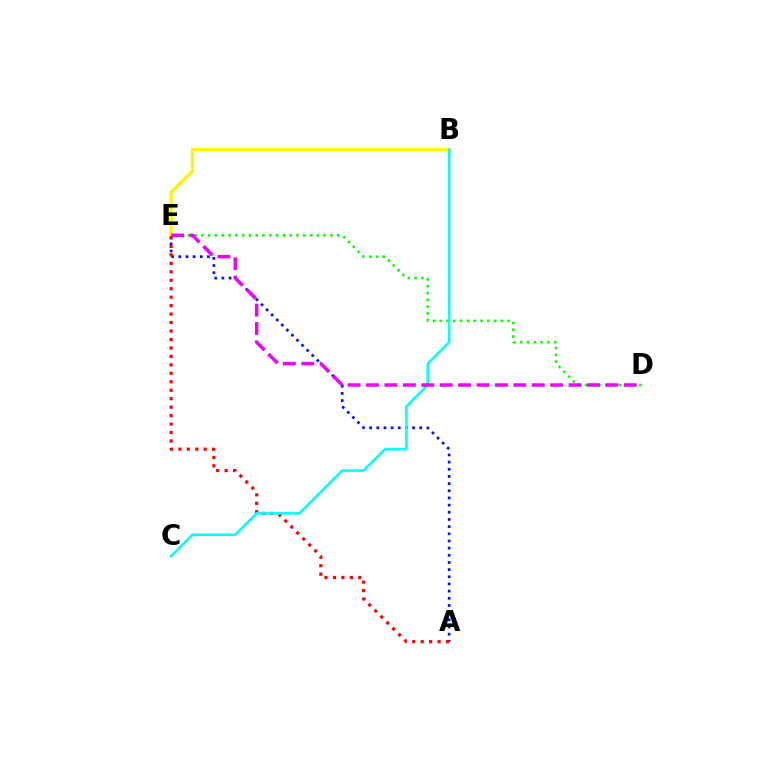{('A', 'E'): [{'color': '#0010ff', 'line_style': 'dotted', 'thickness': 1.95}, {'color': '#ff0000', 'line_style': 'dotted', 'thickness': 2.3}], ('B', 'E'): [{'color': '#fcf500', 'line_style': 'solid', 'thickness': 2.37}], ('D', 'E'): [{'color': '#08ff00', 'line_style': 'dotted', 'thickness': 1.85}, {'color': '#ee00ff', 'line_style': 'dashed', 'thickness': 2.5}], ('B', 'C'): [{'color': '#00fff6', 'line_style': 'solid', 'thickness': 1.84}]}